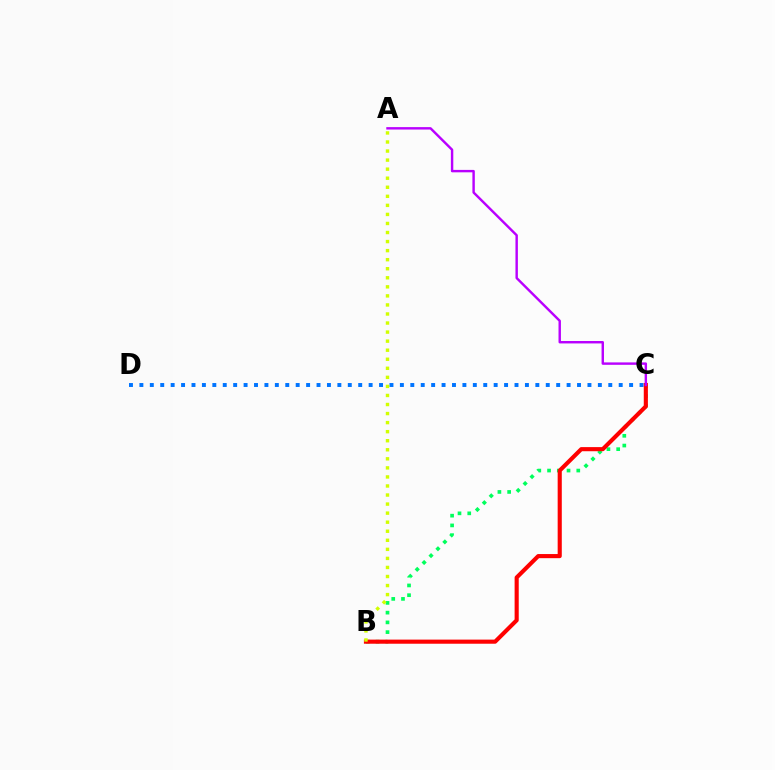{('B', 'C'): [{'color': '#00ff5c', 'line_style': 'dotted', 'thickness': 2.65}, {'color': '#ff0000', 'line_style': 'solid', 'thickness': 2.96}], ('C', 'D'): [{'color': '#0074ff', 'line_style': 'dotted', 'thickness': 2.83}], ('A', 'B'): [{'color': '#d1ff00', 'line_style': 'dotted', 'thickness': 2.46}], ('A', 'C'): [{'color': '#b900ff', 'line_style': 'solid', 'thickness': 1.74}]}